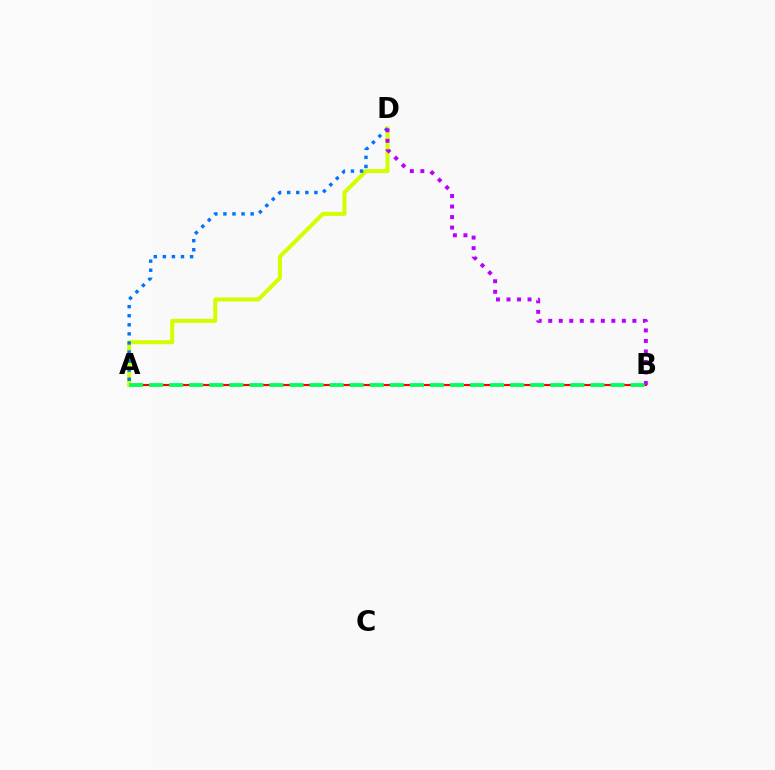{('A', 'B'): [{'color': '#ff0000', 'line_style': 'solid', 'thickness': 1.53}, {'color': '#00ff5c', 'line_style': 'dashed', 'thickness': 2.73}], ('A', 'D'): [{'color': '#d1ff00', 'line_style': 'solid', 'thickness': 2.9}, {'color': '#0074ff', 'line_style': 'dotted', 'thickness': 2.47}], ('B', 'D'): [{'color': '#b900ff', 'line_style': 'dotted', 'thickness': 2.86}]}